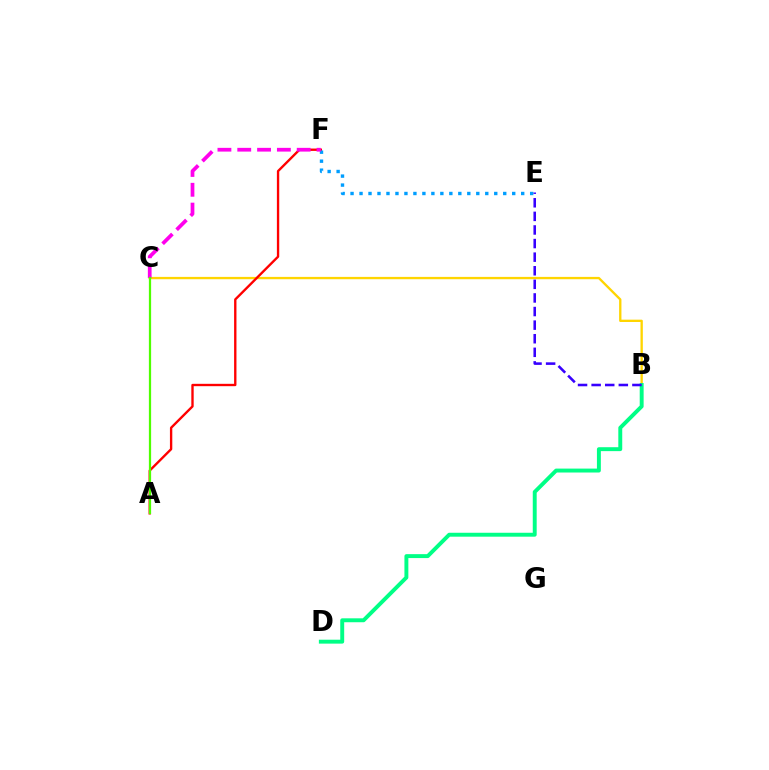{('B', 'C'): [{'color': '#ffd500', 'line_style': 'solid', 'thickness': 1.68}], ('A', 'F'): [{'color': '#ff0000', 'line_style': 'solid', 'thickness': 1.7}], ('E', 'F'): [{'color': '#009eff', 'line_style': 'dotted', 'thickness': 2.44}], ('B', 'D'): [{'color': '#00ff86', 'line_style': 'solid', 'thickness': 2.82}], ('C', 'F'): [{'color': '#ff00ed', 'line_style': 'dashed', 'thickness': 2.69}], ('B', 'E'): [{'color': '#3700ff', 'line_style': 'dashed', 'thickness': 1.85}], ('A', 'C'): [{'color': '#4fff00', 'line_style': 'solid', 'thickness': 1.61}]}